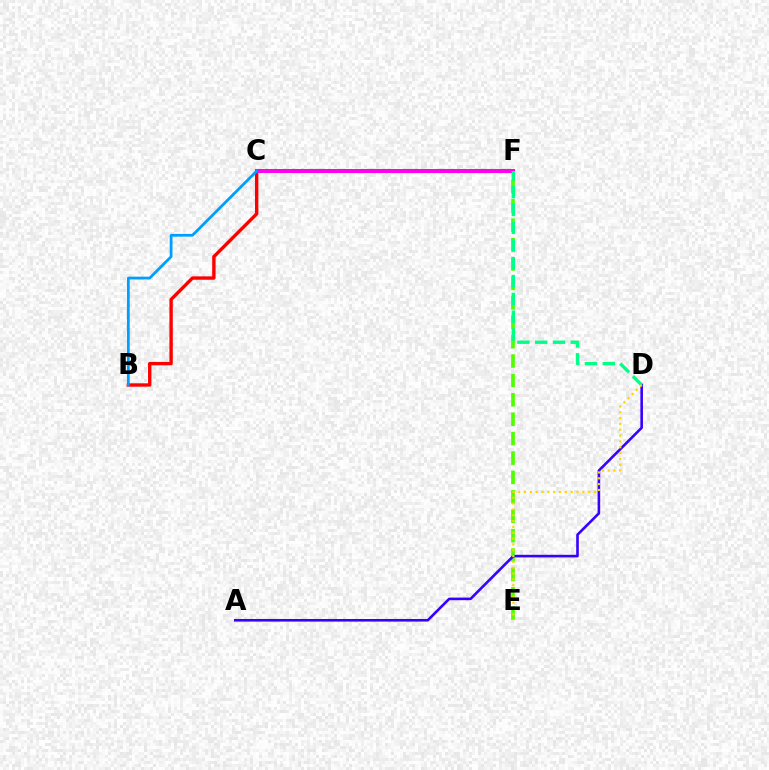{('B', 'C'): [{'color': '#ff0000', 'line_style': 'solid', 'thickness': 2.43}, {'color': '#009eff', 'line_style': 'solid', 'thickness': 1.99}], ('E', 'F'): [{'color': '#4fff00', 'line_style': 'dashed', 'thickness': 2.64}], ('C', 'F'): [{'color': '#ff00ed', 'line_style': 'solid', 'thickness': 2.9}], ('A', 'D'): [{'color': '#3700ff', 'line_style': 'solid', 'thickness': 1.87}], ('D', 'F'): [{'color': '#00ff86', 'line_style': 'dashed', 'thickness': 2.42}], ('D', 'E'): [{'color': '#ffd500', 'line_style': 'dotted', 'thickness': 1.58}]}